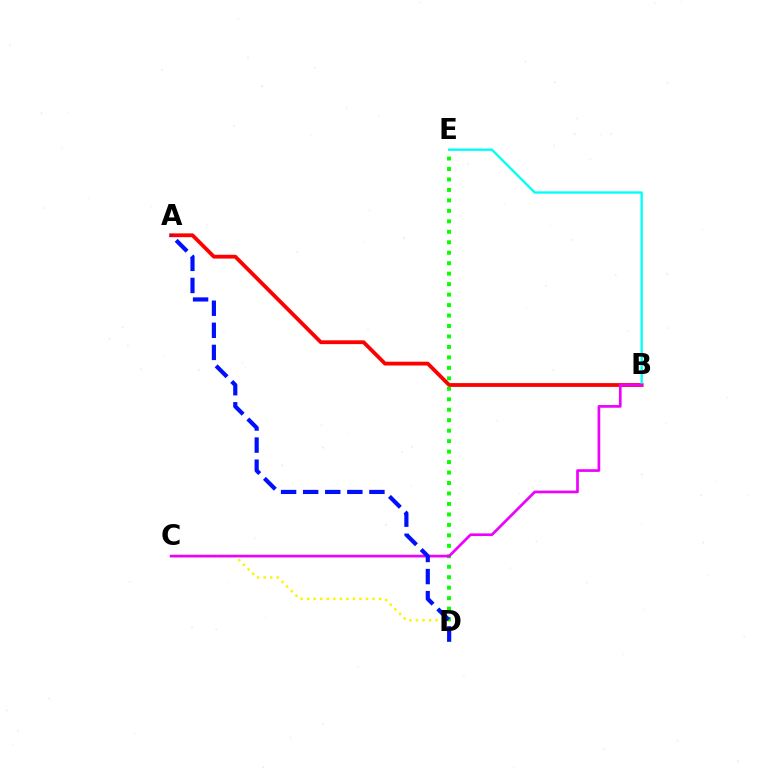{('A', 'B'): [{'color': '#ff0000', 'line_style': 'solid', 'thickness': 2.74}], ('C', 'D'): [{'color': '#fcf500', 'line_style': 'dotted', 'thickness': 1.78}], ('D', 'E'): [{'color': '#08ff00', 'line_style': 'dotted', 'thickness': 2.84}], ('B', 'E'): [{'color': '#00fff6', 'line_style': 'solid', 'thickness': 1.69}], ('B', 'C'): [{'color': '#ee00ff', 'line_style': 'solid', 'thickness': 1.93}], ('A', 'D'): [{'color': '#0010ff', 'line_style': 'dashed', 'thickness': 3.0}]}